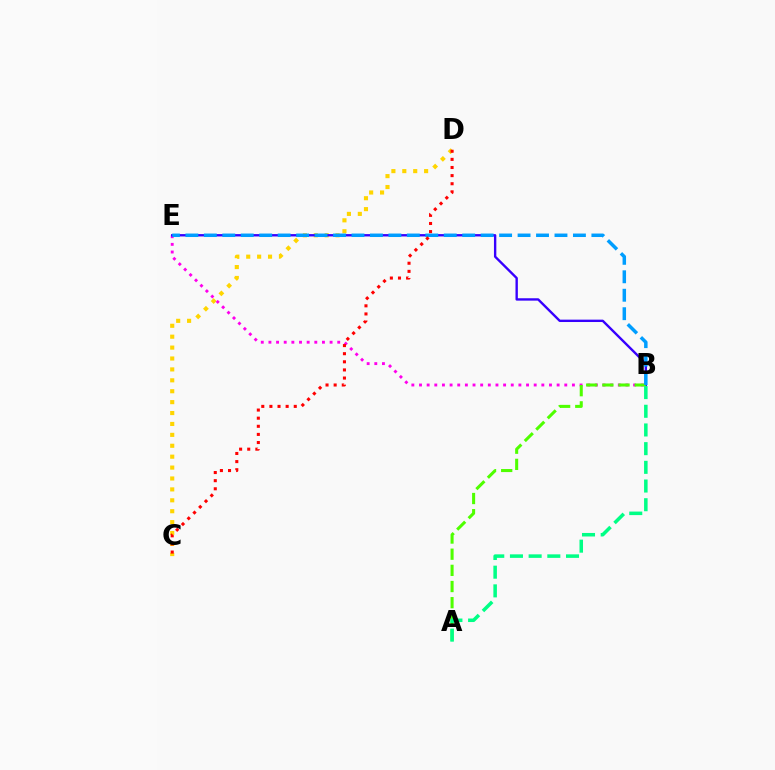{('C', 'D'): [{'color': '#ffd500', 'line_style': 'dotted', 'thickness': 2.96}, {'color': '#ff0000', 'line_style': 'dotted', 'thickness': 2.21}], ('B', 'E'): [{'color': '#ff00ed', 'line_style': 'dotted', 'thickness': 2.08}, {'color': '#3700ff', 'line_style': 'solid', 'thickness': 1.71}, {'color': '#009eff', 'line_style': 'dashed', 'thickness': 2.51}], ('A', 'B'): [{'color': '#4fff00', 'line_style': 'dashed', 'thickness': 2.2}, {'color': '#00ff86', 'line_style': 'dashed', 'thickness': 2.54}]}